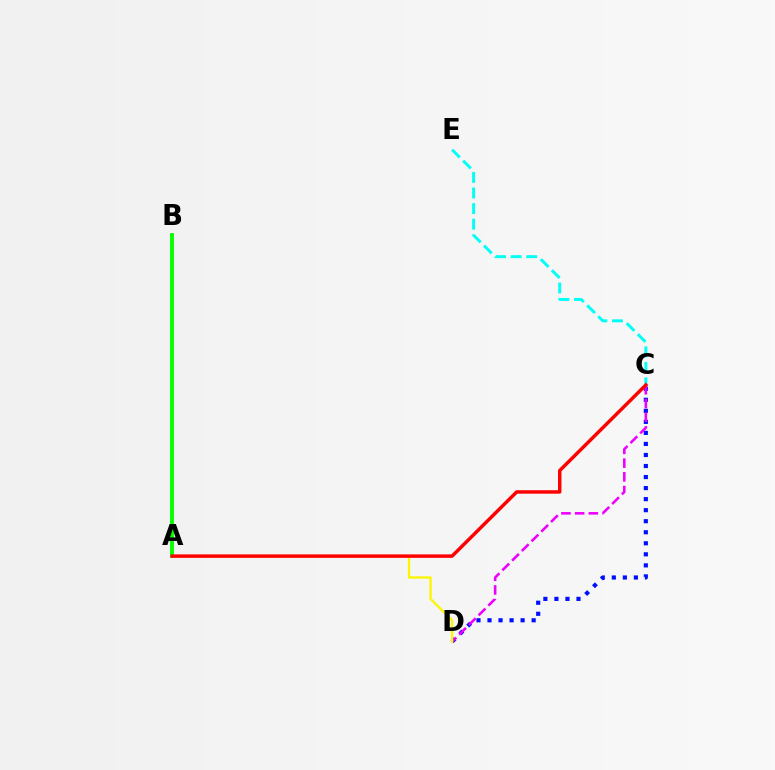{('C', 'D'): [{'color': '#0010ff', 'line_style': 'dotted', 'thickness': 3.0}, {'color': '#ee00ff', 'line_style': 'dashed', 'thickness': 1.86}], ('A', 'D'): [{'color': '#fcf500', 'line_style': 'solid', 'thickness': 1.66}], ('A', 'B'): [{'color': '#08ff00', 'line_style': 'solid', 'thickness': 2.82}], ('C', 'E'): [{'color': '#00fff6', 'line_style': 'dashed', 'thickness': 2.12}], ('A', 'C'): [{'color': '#ff0000', 'line_style': 'solid', 'thickness': 2.49}]}